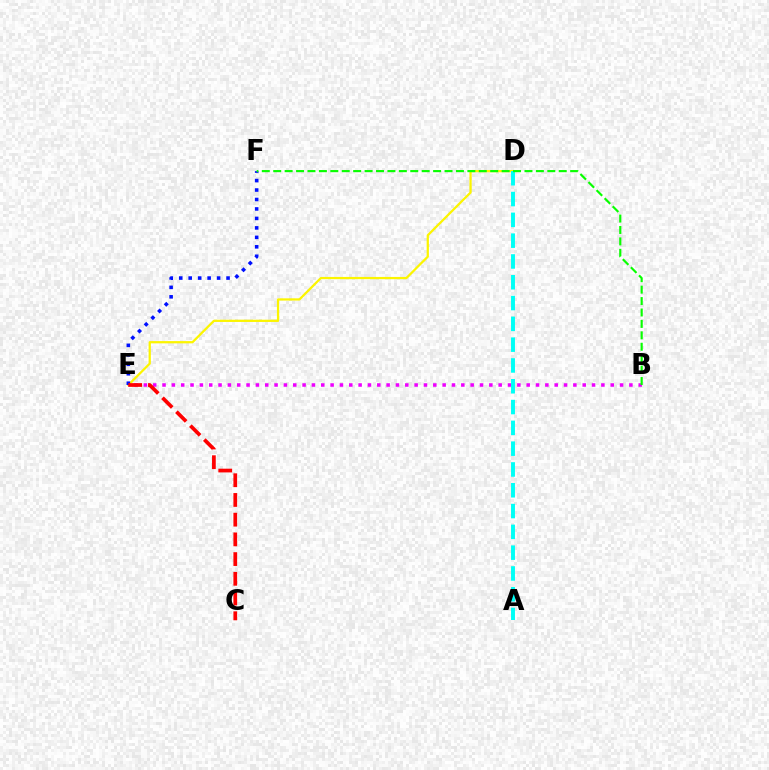{('D', 'E'): [{'color': '#fcf500', 'line_style': 'solid', 'thickness': 1.62}], ('B', 'E'): [{'color': '#ee00ff', 'line_style': 'dotted', 'thickness': 2.54}], ('A', 'D'): [{'color': '#00fff6', 'line_style': 'dashed', 'thickness': 2.83}], ('E', 'F'): [{'color': '#0010ff', 'line_style': 'dotted', 'thickness': 2.57}], ('B', 'F'): [{'color': '#08ff00', 'line_style': 'dashed', 'thickness': 1.55}], ('C', 'E'): [{'color': '#ff0000', 'line_style': 'dashed', 'thickness': 2.68}]}